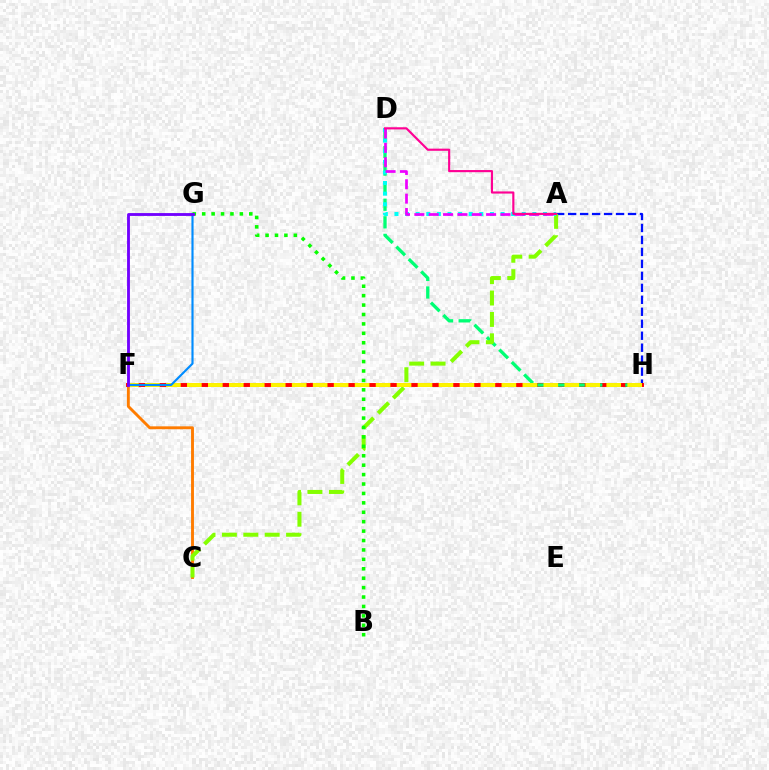{('C', 'F'): [{'color': '#ff7c00', 'line_style': 'solid', 'thickness': 2.08}], ('A', 'H'): [{'color': '#0010ff', 'line_style': 'dashed', 'thickness': 1.63}], ('F', 'H'): [{'color': '#ff0000', 'line_style': 'solid', 'thickness': 2.81}, {'color': '#fcf500', 'line_style': 'dashed', 'thickness': 2.85}], ('D', 'H'): [{'color': '#00ff74', 'line_style': 'dashed', 'thickness': 2.39}], ('A', 'C'): [{'color': '#84ff00', 'line_style': 'dashed', 'thickness': 2.91}], ('A', 'D'): [{'color': '#00fff6', 'line_style': 'dotted', 'thickness': 2.88}, {'color': '#ee00ff', 'line_style': 'dashed', 'thickness': 1.95}, {'color': '#ff0094', 'line_style': 'solid', 'thickness': 1.55}], ('F', 'G'): [{'color': '#008cff', 'line_style': 'solid', 'thickness': 1.54}, {'color': '#7200ff', 'line_style': 'solid', 'thickness': 2.05}], ('B', 'G'): [{'color': '#08ff00', 'line_style': 'dotted', 'thickness': 2.56}]}